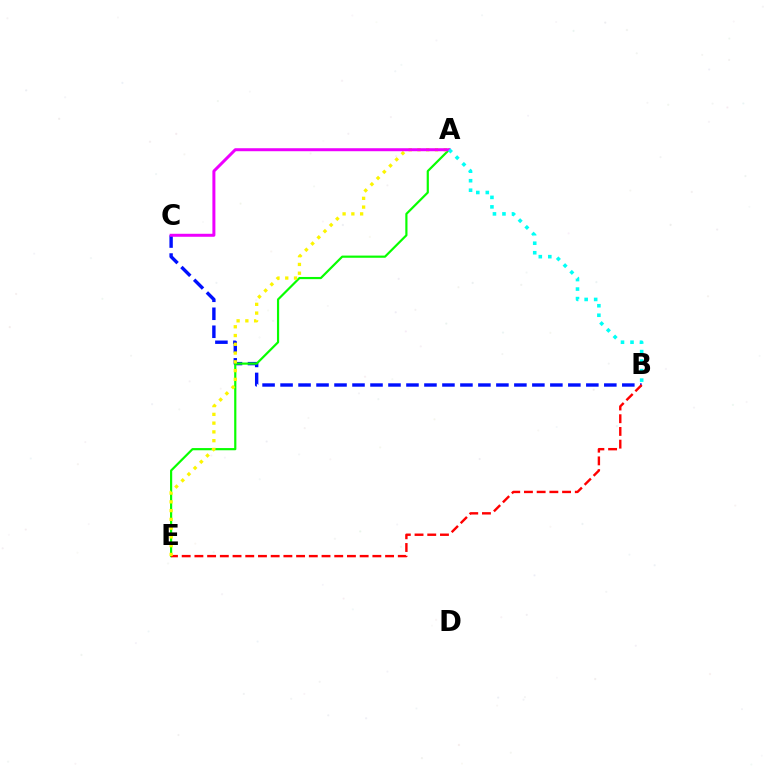{('B', 'C'): [{'color': '#0010ff', 'line_style': 'dashed', 'thickness': 2.44}], ('A', 'E'): [{'color': '#08ff00', 'line_style': 'solid', 'thickness': 1.57}, {'color': '#fcf500', 'line_style': 'dotted', 'thickness': 2.38}], ('B', 'E'): [{'color': '#ff0000', 'line_style': 'dashed', 'thickness': 1.73}], ('A', 'C'): [{'color': '#ee00ff', 'line_style': 'solid', 'thickness': 2.16}], ('A', 'B'): [{'color': '#00fff6', 'line_style': 'dotted', 'thickness': 2.58}]}